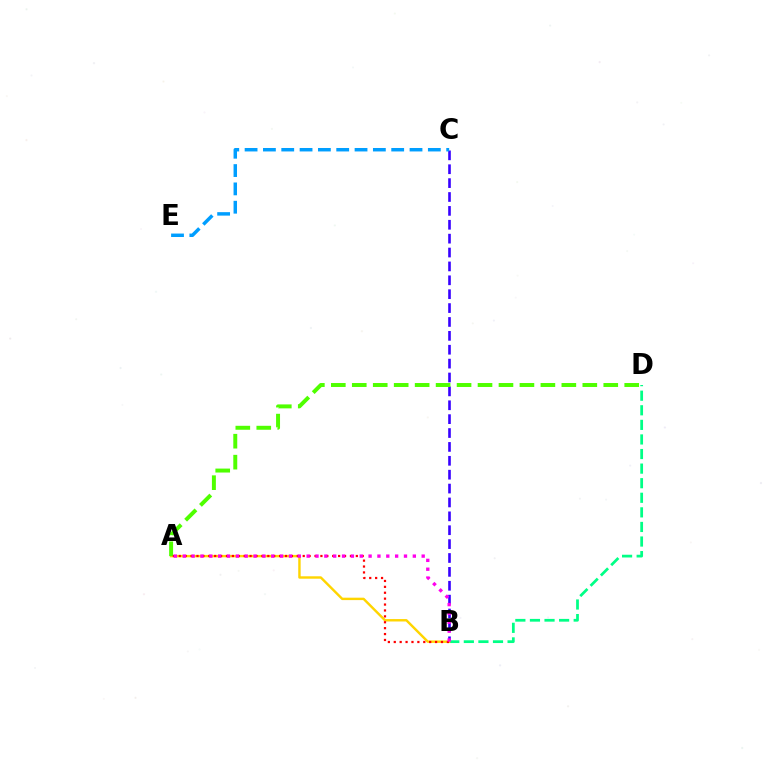{('B', 'C'): [{'color': '#3700ff', 'line_style': 'dashed', 'thickness': 1.89}], ('B', 'D'): [{'color': '#00ff86', 'line_style': 'dashed', 'thickness': 1.98}], ('A', 'B'): [{'color': '#ffd500', 'line_style': 'solid', 'thickness': 1.74}, {'color': '#ff0000', 'line_style': 'dotted', 'thickness': 1.6}, {'color': '#ff00ed', 'line_style': 'dotted', 'thickness': 2.4}], ('C', 'E'): [{'color': '#009eff', 'line_style': 'dashed', 'thickness': 2.49}], ('A', 'D'): [{'color': '#4fff00', 'line_style': 'dashed', 'thickness': 2.85}]}